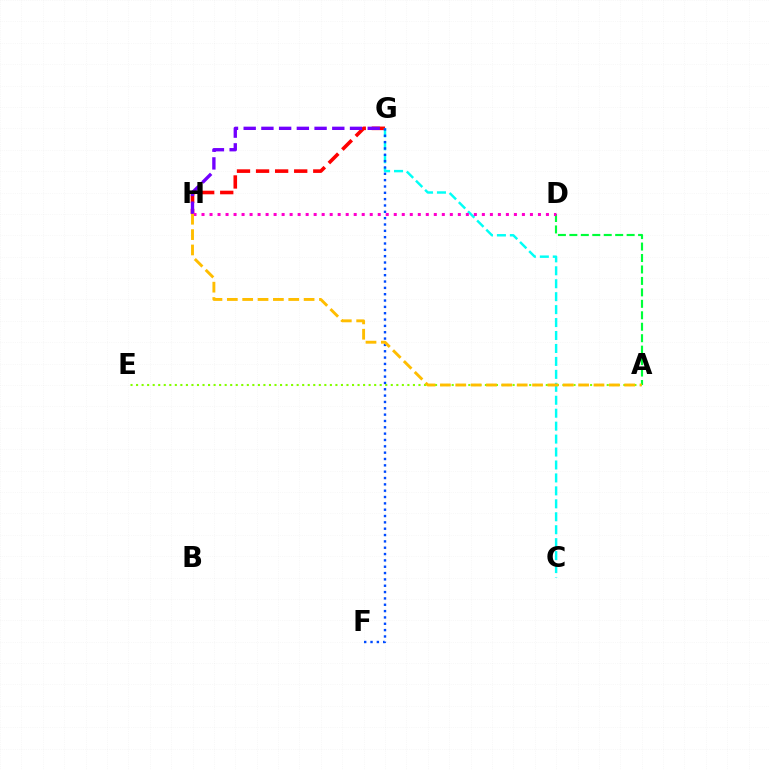{('G', 'H'): [{'color': '#ff0000', 'line_style': 'dashed', 'thickness': 2.59}, {'color': '#7200ff', 'line_style': 'dashed', 'thickness': 2.41}], ('A', 'D'): [{'color': '#00ff39', 'line_style': 'dashed', 'thickness': 1.56}], ('A', 'E'): [{'color': '#84ff00', 'line_style': 'dotted', 'thickness': 1.5}], ('C', 'G'): [{'color': '#00fff6', 'line_style': 'dashed', 'thickness': 1.76}], ('D', 'H'): [{'color': '#ff00cf', 'line_style': 'dotted', 'thickness': 2.18}], ('F', 'G'): [{'color': '#004bff', 'line_style': 'dotted', 'thickness': 1.72}], ('A', 'H'): [{'color': '#ffbd00', 'line_style': 'dashed', 'thickness': 2.09}]}